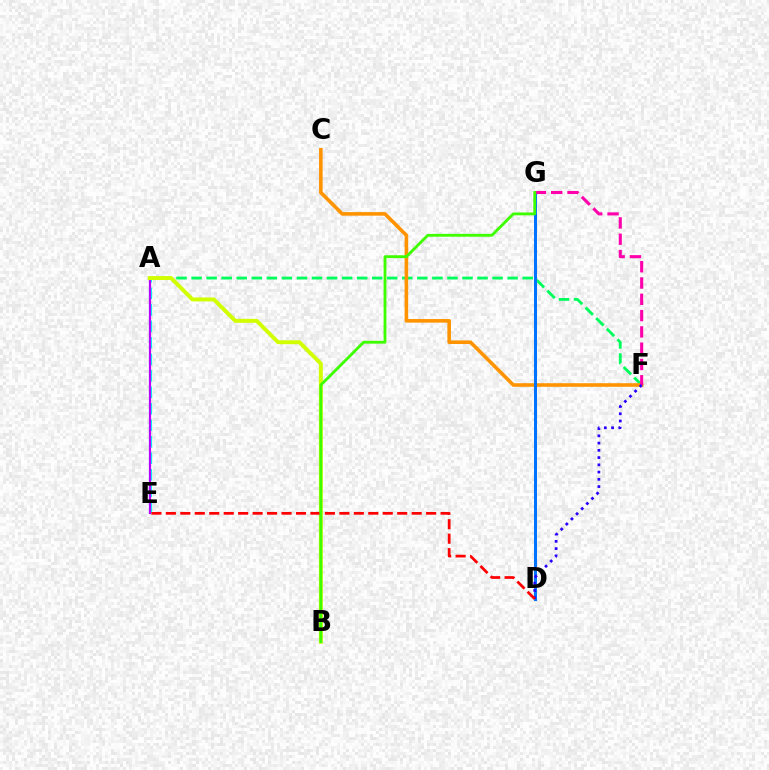{('A', 'F'): [{'color': '#00ff5c', 'line_style': 'dashed', 'thickness': 2.04}], ('C', 'F'): [{'color': '#ff9400', 'line_style': 'solid', 'thickness': 2.58}], ('A', 'E'): [{'color': '#00fff6', 'line_style': 'dashed', 'thickness': 2.24}, {'color': '#b900ff', 'line_style': 'solid', 'thickness': 1.59}], ('D', 'G'): [{'color': '#0074ff', 'line_style': 'solid', 'thickness': 2.16}], ('F', 'G'): [{'color': '#ff00ac', 'line_style': 'dashed', 'thickness': 2.21}], ('A', 'B'): [{'color': '#d1ff00', 'line_style': 'solid', 'thickness': 2.84}], ('D', 'F'): [{'color': '#2500ff', 'line_style': 'dotted', 'thickness': 1.97}], ('D', 'E'): [{'color': '#ff0000', 'line_style': 'dashed', 'thickness': 1.96}], ('B', 'G'): [{'color': '#3dff00', 'line_style': 'solid', 'thickness': 2.04}]}